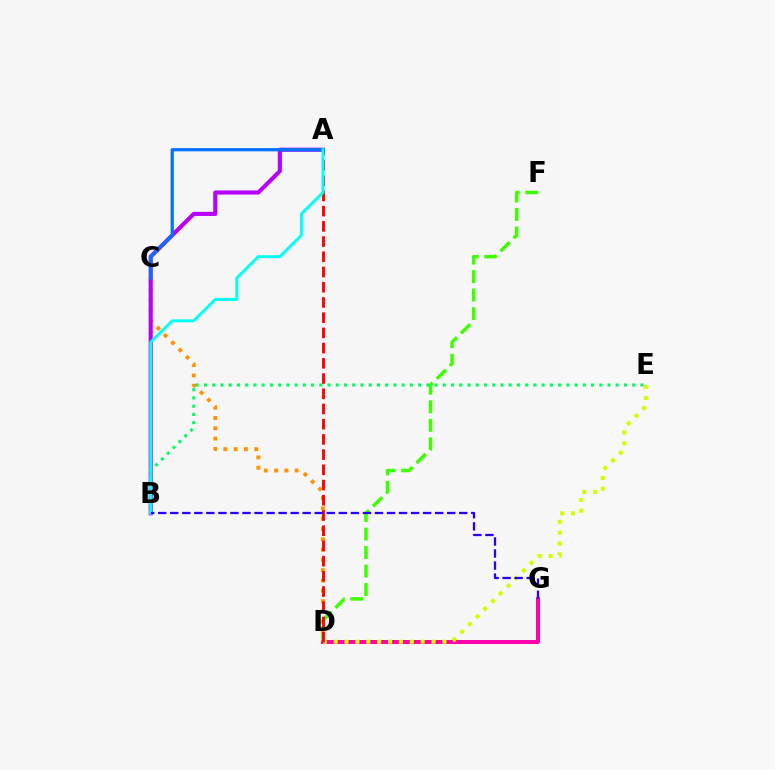{('D', 'F'): [{'color': '#3dff00', 'line_style': 'dashed', 'thickness': 2.52}], ('D', 'G'): [{'color': '#ff00ac', 'line_style': 'solid', 'thickness': 2.87}], ('C', 'D'): [{'color': '#ff9400', 'line_style': 'dotted', 'thickness': 2.8}], ('A', 'B'): [{'color': '#b900ff', 'line_style': 'solid', 'thickness': 2.96}, {'color': '#00fff6', 'line_style': 'solid', 'thickness': 2.12}], ('D', 'E'): [{'color': '#d1ff00', 'line_style': 'dotted', 'thickness': 2.95}], ('A', 'D'): [{'color': '#ff0000', 'line_style': 'dashed', 'thickness': 2.07}], ('B', 'E'): [{'color': '#00ff5c', 'line_style': 'dotted', 'thickness': 2.24}], ('A', 'C'): [{'color': '#0074ff', 'line_style': 'solid', 'thickness': 2.33}], ('B', 'G'): [{'color': '#2500ff', 'line_style': 'dashed', 'thickness': 1.64}]}